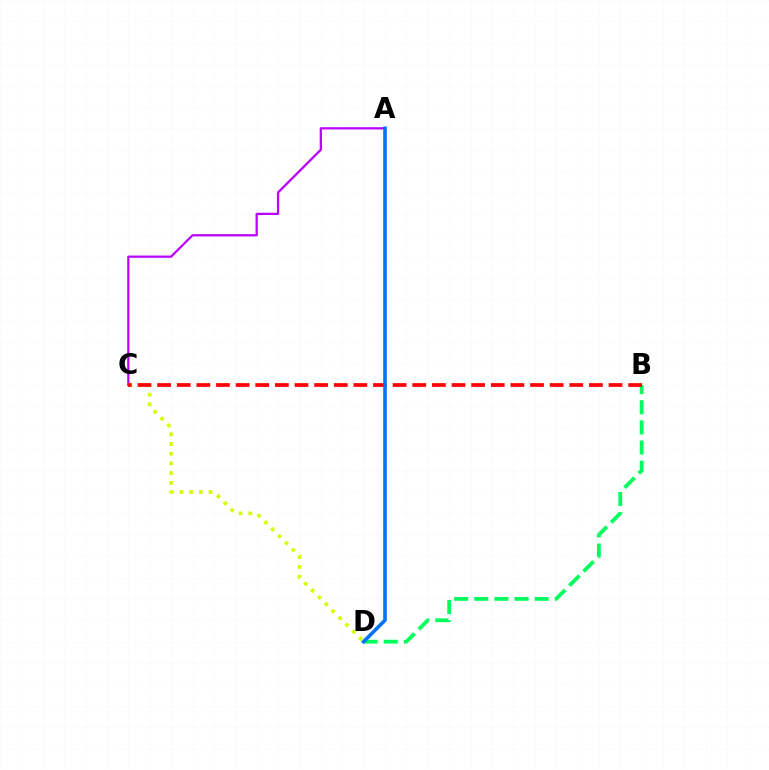{('A', 'C'): [{'color': '#b900ff', 'line_style': 'solid', 'thickness': 1.63}], ('B', 'D'): [{'color': '#00ff5c', 'line_style': 'dashed', 'thickness': 2.73}], ('C', 'D'): [{'color': '#d1ff00', 'line_style': 'dotted', 'thickness': 2.64}], ('B', 'C'): [{'color': '#ff0000', 'line_style': 'dashed', 'thickness': 2.67}], ('A', 'D'): [{'color': '#0074ff', 'line_style': 'solid', 'thickness': 2.6}]}